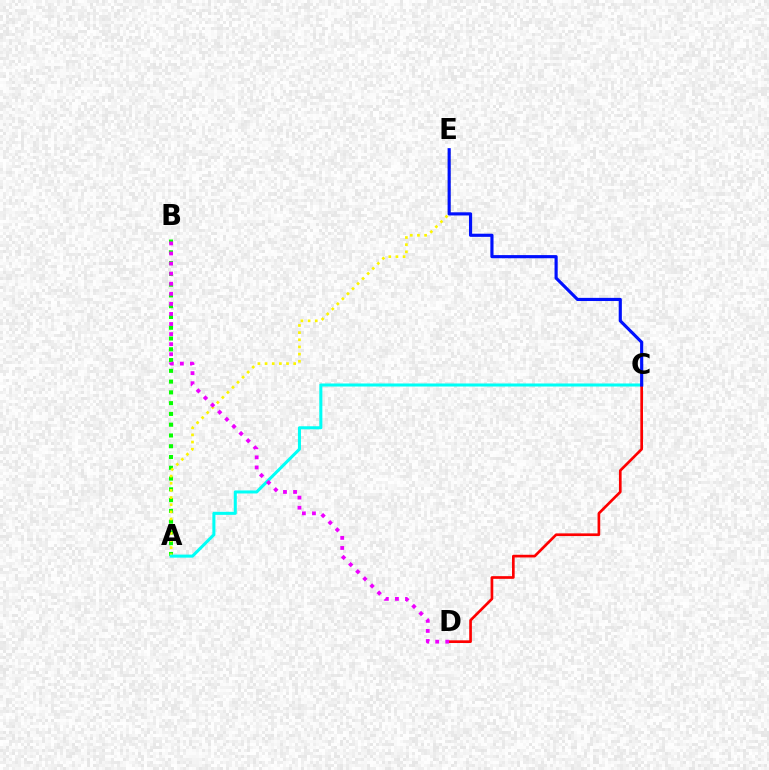{('A', 'B'): [{'color': '#08ff00', 'line_style': 'dotted', 'thickness': 2.93}], ('A', 'E'): [{'color': '#fcf500', 'line_style': 'dotted', 'thickness': 1.94}], ('A', 'C'): [{'color': '#00fff6', 'line_style': 'solid', 'thickness': 2.19}], ('C', 'D'): [{'color': '#ff0000', 'line_style': 'solid', 'thickness': 1.93}], ('B', 'D'): [{'color': '#ee00ff', 'line_style': 'dotted', 'thickness': 2.74}], ('C', 'E'): [{'color': '#0010ff', 'line_style': 'solid', 'thickness': 2.27}]}